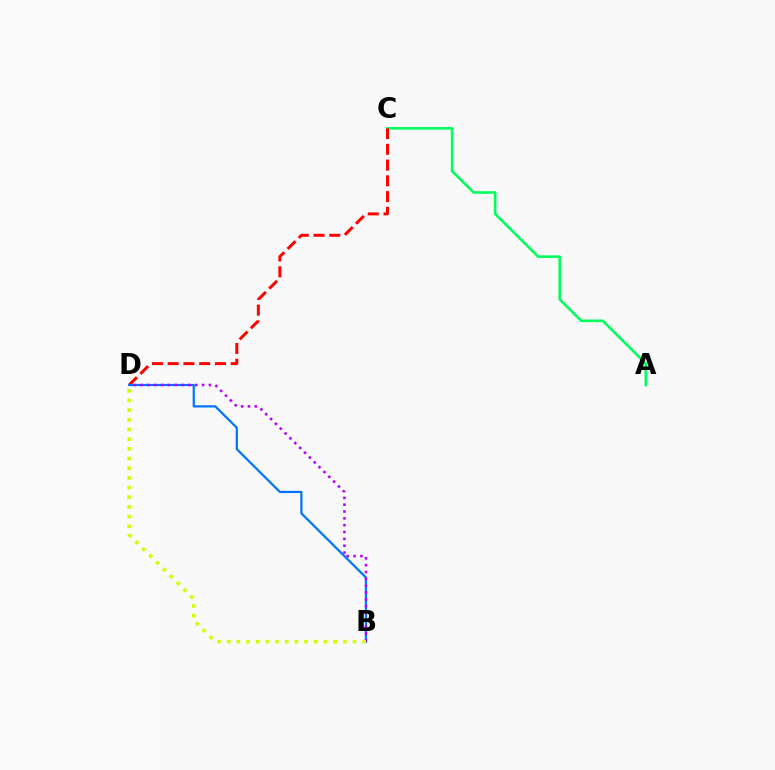{('A', 'C'): [{'color': '#00ff5c', 'line_style': 'solid', 'thickness': 1.88}], ('C', 'D'): [{'color': '#ff0000', 'line_style': 'dashed', 'thickness': 2.14}], ('B', 'D'): [{'color': '#0074ff', 'line_style': 'solid', 'thickness': 1.6}, {'color': '#b900ff', 'line_style': 'dotted', 'thickness': 1.86}, {'color': '#d1ff00', 'line_style': 'dotted', 'thickness': 2.63}]}